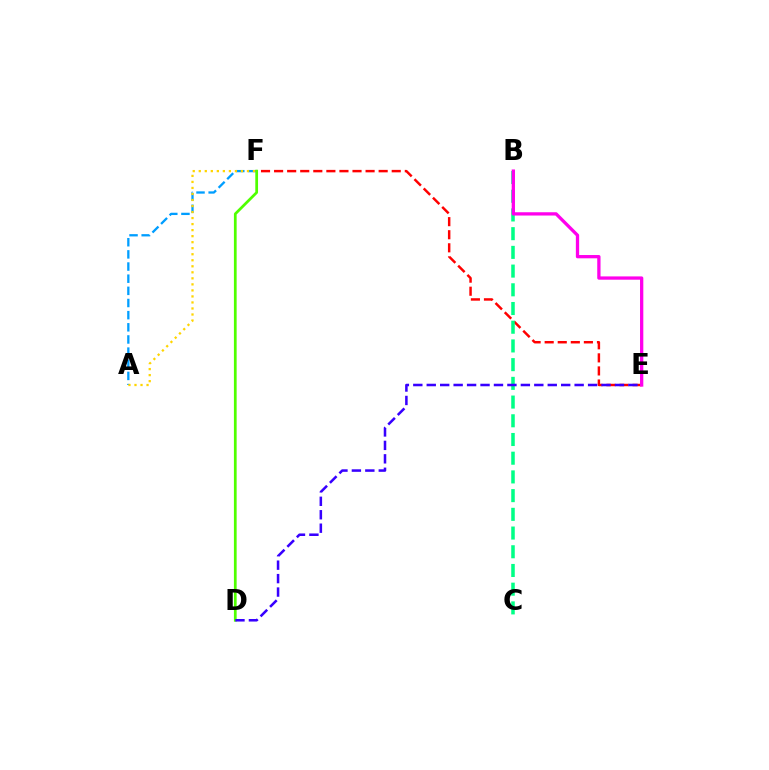{('A', 'F'): [{'color': '#009eff', 'line_style': 'dashed', 'thickness': 1.65}, {'color': '#ffd500', 'line_style': 'dotted', 'thickness': 1.64}], ('E', 'F'): [{'color': '#ff0000', 'line_style': 'dashed', 'thickness': 1.78}], ('D', 'F'): [{'color': '#4fff00', 'line_style': 'solid', 'thickness': 1.97}], ('B', 'C'): [{'color': '#00ff86', 'line_style': 'dashed', 'thickness': 2.54}], ('B', 'E'): [{'color': '#ff00ed', 'line_style': 'solid', 'thickness': 2.37}], ('D', 'E'): [{'color': '#3700ff', 'line_style': 'dashed', 'thickness': 1.83}]}